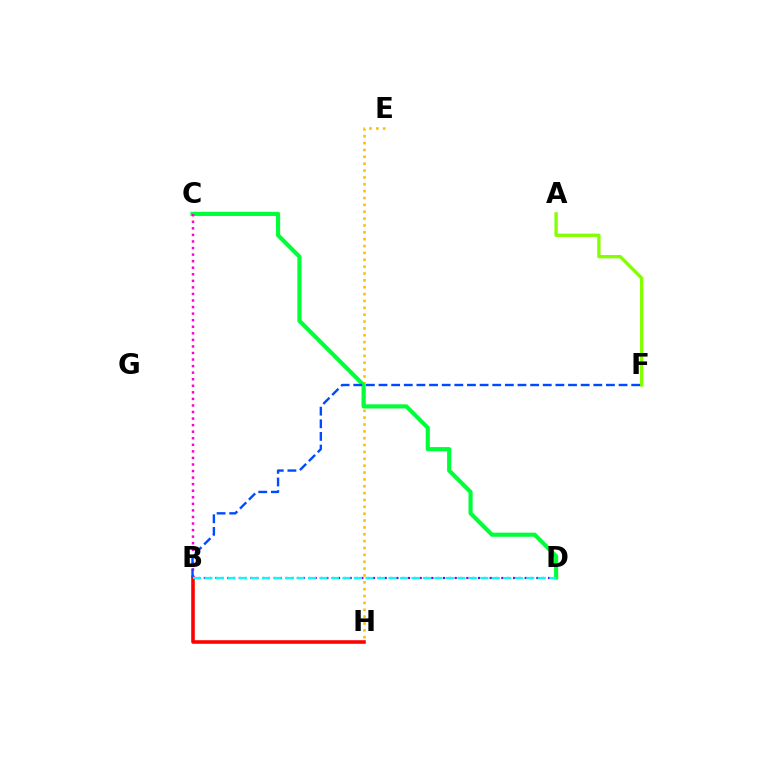{('E', 'H'): [{'color': '#ffbd00', 'line_style': 'dotted', 'thickness': 1.86}], ('B', 'H'): [{'color': '#ff0000', 'line_style': 'solid', 'thickness': 2.57}], ('B', 'D'): [{'color': '#7200ff', 'line_style': 'dotted', 'thickness': 1.59}, {'color': '#00fff6', 'line_style': 'dashed', 'thickness': 1.56}], ('C', 'D'): [{'color': '#00ff39', 'line_style': 'solid', 'thickness': 2.98}], ('B', 'C'): [{'color': '#ff00cf', 'line_style': 'dotted', 'thickness': 1.78}], ('A', 'F'): [{'color': '#84ff00', 'line_style': 'solid', 'thickness': 2.4}], ('B', 'F'): [{'color': '#004bff', 'line_style': 'dashed', 'thickness': 1.72}]}